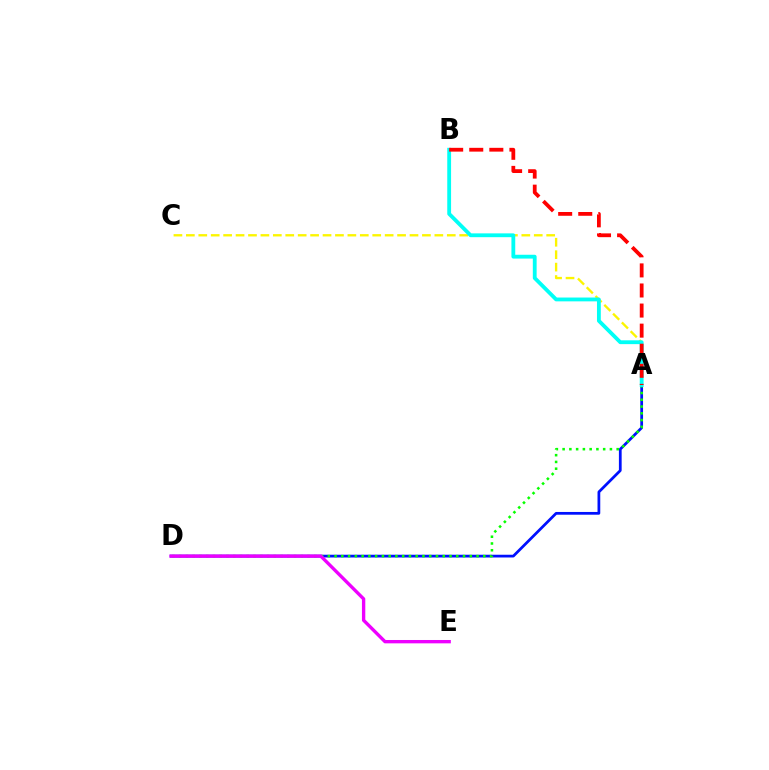{('A', 'C'): [{'color': '#fcf500', 'line_style': 'dashed', 'thickness': 1.69}], ('A', 'D'): [{'color': '#0010ff', 'line_style': 'solid', 'thickness': 1.98}, {'color': '#08ff00', 'line_style': 'dotted', 'thickness': 1.84}], ('A', 'B'): [{'color': '#00fff6', 'line_style': 'solid', 'thickness': 2.75}, {'color': '#ff0000', 'line_style': 'dashed', 'thickness': 2.73}], ('D', 'E'): [{'color': '#ee00ff', 'line_style': 'solid', 'thickness': 2.41}]}